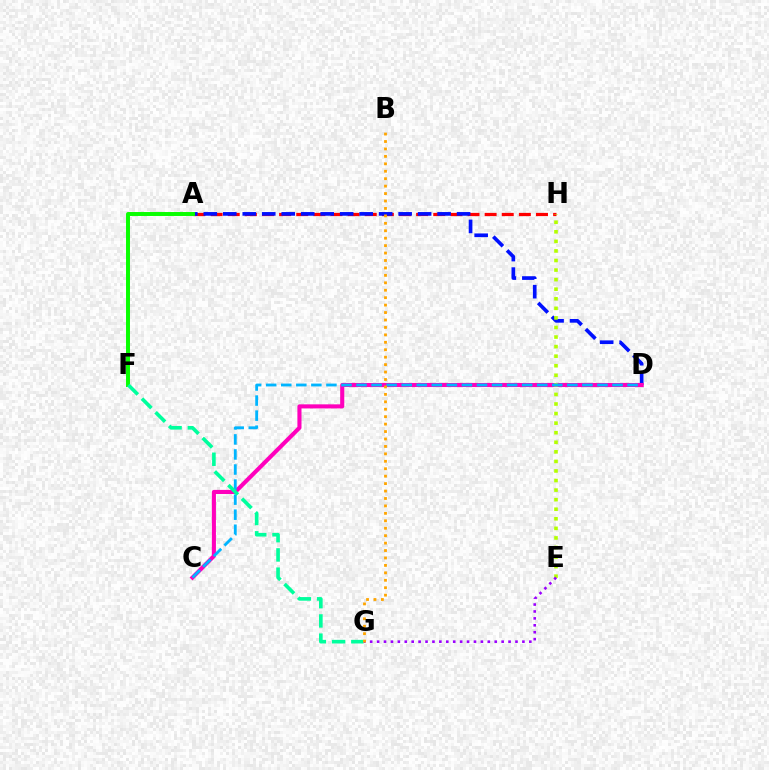{('A', 'H'): [{'color': '#ff0000', 'line_style': 'dashed', 'thickness': 2.33}], ('A', 'D'): [{'color': '#0010ff', 'line_style': 'dashed', 'thickness': 2.65}], ('C', 'D'): [{'color': '#ff00bd', 'line_style': 'solid', 'thickness': 2.95}, {'color': '#00b5ff', 'line_style': 'dashed', 'thickness': 2.05}], ('E', 'H'): [{'color': '#b3ff00', 'line_style': 'dotted', 'thickness': 2.6}], ('A', 'F'): [{'color': '#08ff00', 'line_style': 'solid', 'thickness': 2.85}], ('F', 'G'): [{'color': '#00ff9d', 'line_style': 'dashed', 'thickness': 2.62}], ('E', 'G'): [{'color': '#9b00ff', 'line_style': 'dotted', 'thickness': 1.88}], ('B', 'G'): [{'color': '#ffa500', 'line_style': 'dotted', 'thickness': 2.02}]}